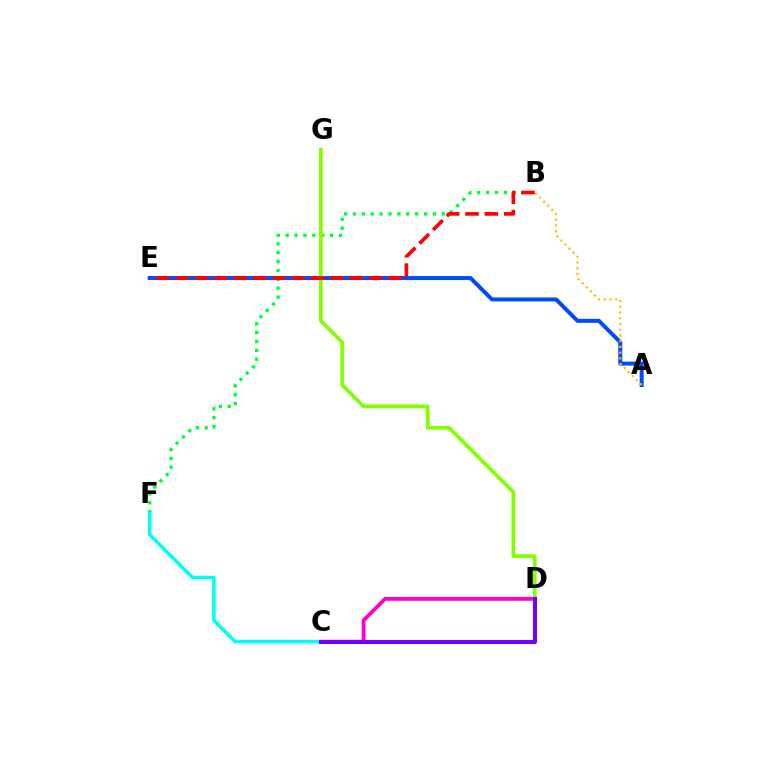{('B', 'F'): [{'color': '#00ff39', 'line_style': 'dotted', 'thickness': 2.41}], ('C', 'D'): [{'color': '#ff00cf', 'line_style': 'solid', 'thickness': 2.73}, {'color': '#7200ff', 'line_style': 'solid', 'thickness': 2.89}], ('C', 'F'): [{'color': '#00fff6', 'line_style': 'solid', 'thickness': 2.56}], ('A', 'E'): [{'color': '#004bff', 'line_style': 'solid', 'thickness': 2.88}], ('D', 'G'): [{'color': '#84ff00', 'line_style': 'solid', 'thickness': 2.69}], ('A', 'B'): [{'color': '#ffbd00', 'line_style': 'dotted', 'thickness': 1.56}], ('B', 'E'): [{'color': '#ff0000', 'line_style': 'dashed', 'thickness': 2.63}]}